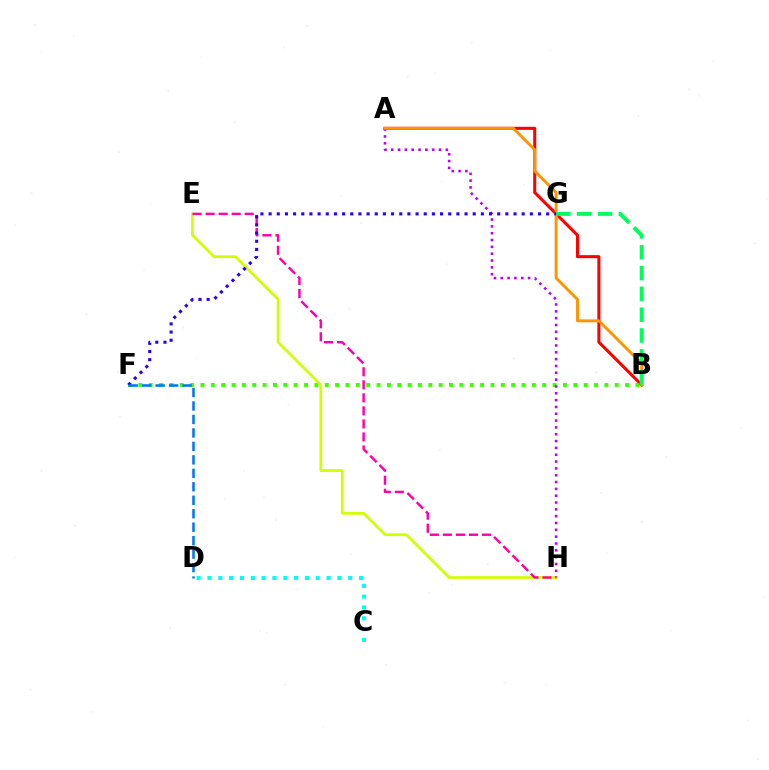{('A', 'B'): [{'color': '#ff0000', 'line_style': 'solid', 'thickness': 2.2}, {'color': '#ff9400', 'line_style': 'solid', 'thickness': 2.09}], ('B', 'F'): [{'color': '#3dff00', 'line_style': 'dotted', 'thickness': 2.81}], ('E', 'H'): [{'color': '#d1ff00', 'line_style': 'solid', 'thickness': 1.96}, {'color': '#ff00ac', 'line_style': 'dashed', 'thickness': 1.77}], ('A', 'H'): [{'color': '#b900ff', 'line_style': 'dotted', 'thickness': 1.86}], ('B', 'G'): [{'color': '#00ff5c', 'line_style': 'dashed', 'thickness': 2.83}], ('C', 'D'): [{'color': '#00fff6', 'line_style': 'dotted', 'thickness': 2.94}], ('F', 'G'): [{'color': '#2500ff', 'line_style': 'dotted', 'thickness': 2.22}], ('D', 'F'): [{'color': '#0074ff', 'line_style': 'dashed', 'thickness': 1.83}]}